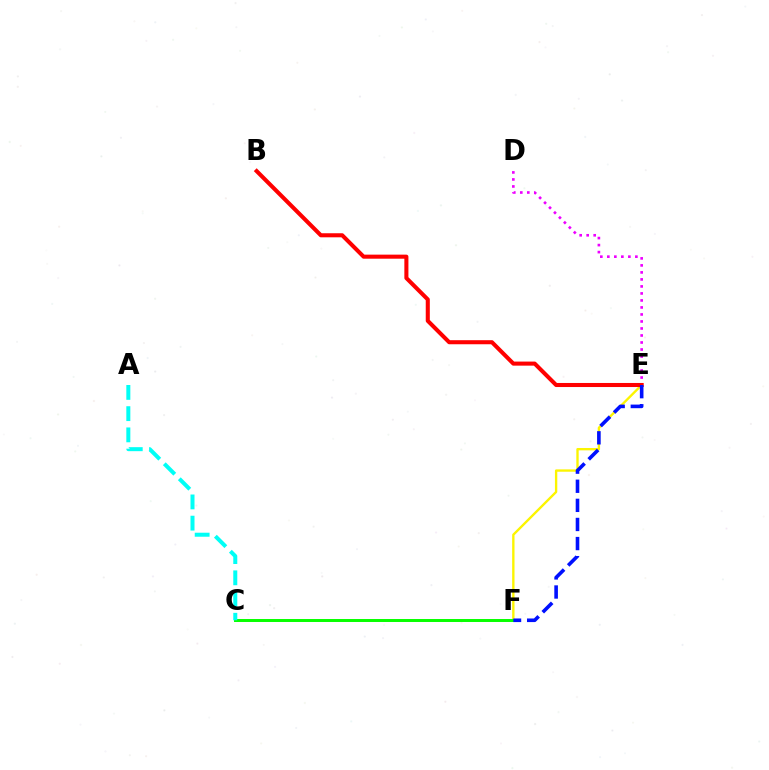{('E', 'F'): [{'color': '#fcf500', 'line_style': 'solid', 'thickness': 1.69}, {'color': '#0010ff', 'line_style': 'dashed', 'thickness': 2.59}], ('C', 'F'): [{'color': '#08ff00', 'line_style': 'solid', 'thickness': 2.14}], ('D', 'E'): [{'color': '#ee00ff', 'line_style': 'dotted', 'thickness': 1.9}], ('A', 'C'): [{'color': '#00fff6', 'line_style': 'dashed', 'thickness': 2.88}], ('B', 'E'): [{'color': '#ff0000', 'line_style': 'solid', 'thickness': 2.93}]}